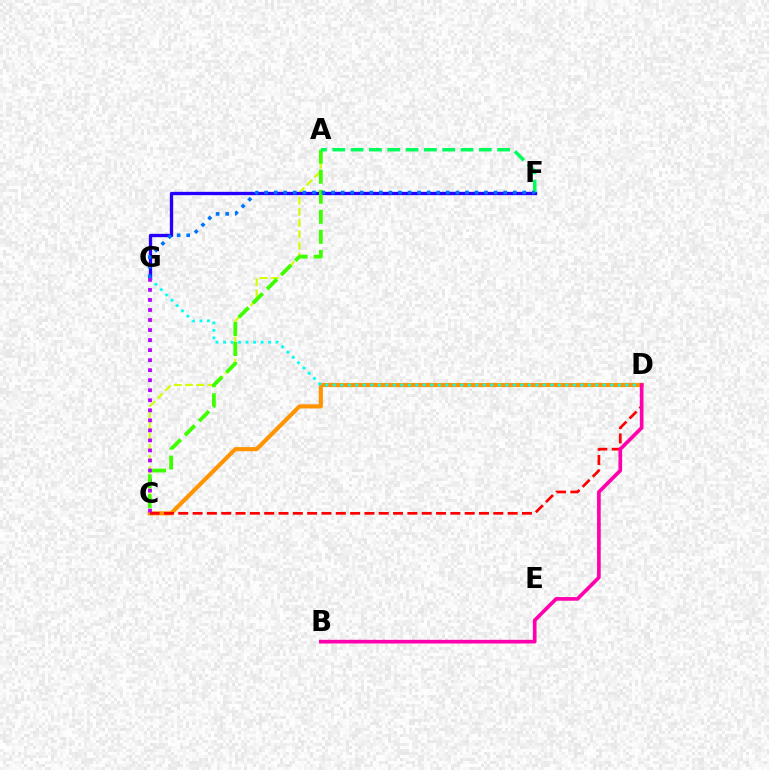{('C', 'D'): [{'color': '#ff9400', 'line_style': 'solid', 'thickness': 2.96}, {'color': '#ff0000', 'line_style': 'dashed', 'thickness': 1.95}], ('A', 'C'): [{'color': '#d1ff00', 'line_style': 'dashed', 'thickness': 1.52}, {'color': '#3dff00', 'line_style': 'dashed', 'thickness': 2.72}], ('F', 'G'): [{'color': '#2500ff', 'line_style': 'solid', 'thickness': 2.39}, {'color': '#0074ff', 'line_style': 'dotted', 'thickness': 2.6}], ('D', 'G'): [{'color': '#00fff6', 'line_style': 'dotted', 'thickness': 2.04}], ('C', 'G'): [{'color': '#b900ff', 'line_style': 'dotted', 'thickness': 2.73}], ('B', 'D'): [{'color': '#ff00ac', 'line_style': 'solid', 'thickness': 2.64}], ('A', 'F'): [{'color': '#00ff5c', 'line_style': 'dashed', 'thickness': 2.49}]}